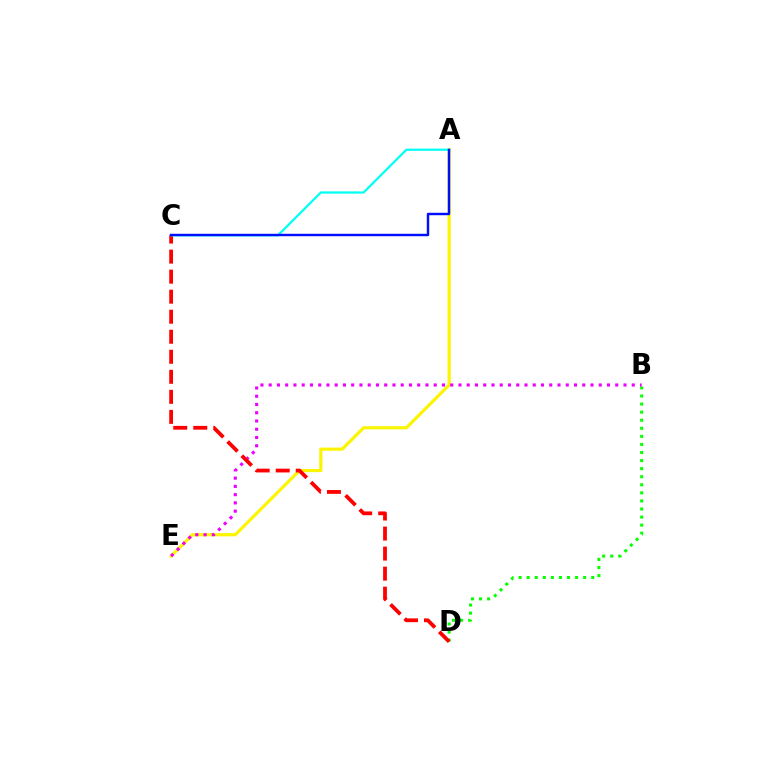{('A', 'E'): [{'color': '#fcf500', 'line_style': 'solid', 'thickness': 2.28}], ('B', 'D'): [{'color': '#08ff00', 'line_style': 'dotted', 'thickness': 2.19}], ('B', 'E'): [{'color': '#ee00ff', 'line_style': 'dotted', 'thickness': 2.24}], ('C', 'D'): [{'color': '#ff0000', 'line_style': 'dashed', 'thickness': 2.72}], ('A', 'C'): [{'color': '#00fff6', 'line_style': 'solid', 'thickness': 1.6}, {'color': '#0010ff', 'line_style': 'solid', 'thickness': 1.75}]}